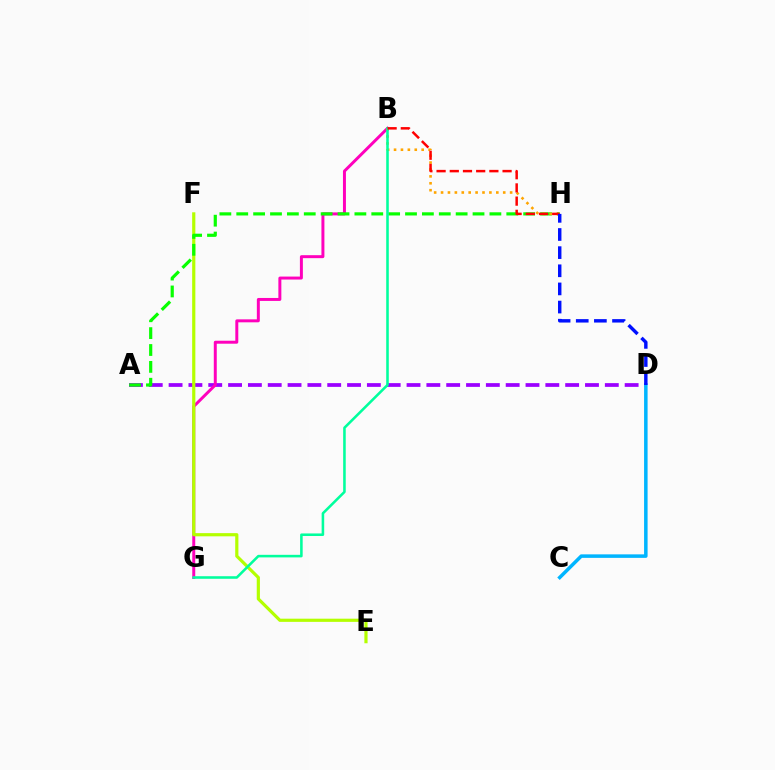{('A', 'D'): [{'color': '#9b00ff', 'line_style': 'dashed', 'thickness': 2.69}], ('B', 'G'): [{'color': '#ff00bd', 'line_style': 'solid', 'thickness': 2.14}, {'color': '#00ff9d', 'line_style': 'solid', 'thickness': 1.85}], ('E', 'F'): [{'color': '#b3ff00', 'line_style': 'solid', 'thickness': 2.29}], ('C', 'D'): [{'color': '#00b5ff', 'line_style': 'solid', 'thickness': 2.53}], ('A', 'H'): [{'color': '#08ff00', 'line_style': 'dashed', 'thickness': 2.29}], ('B', 'H'): [{'color': '#ffa500', 'line_style': 'dotted', 'thickness': 1.88}, {'color': '#ff0000', 'line_style': 'dashed', 'thickness': 1.79}], ('D', 'H'): [{'color': '#0010ff', 'line_style': 'dashed', 'thickness': 2.46}]}